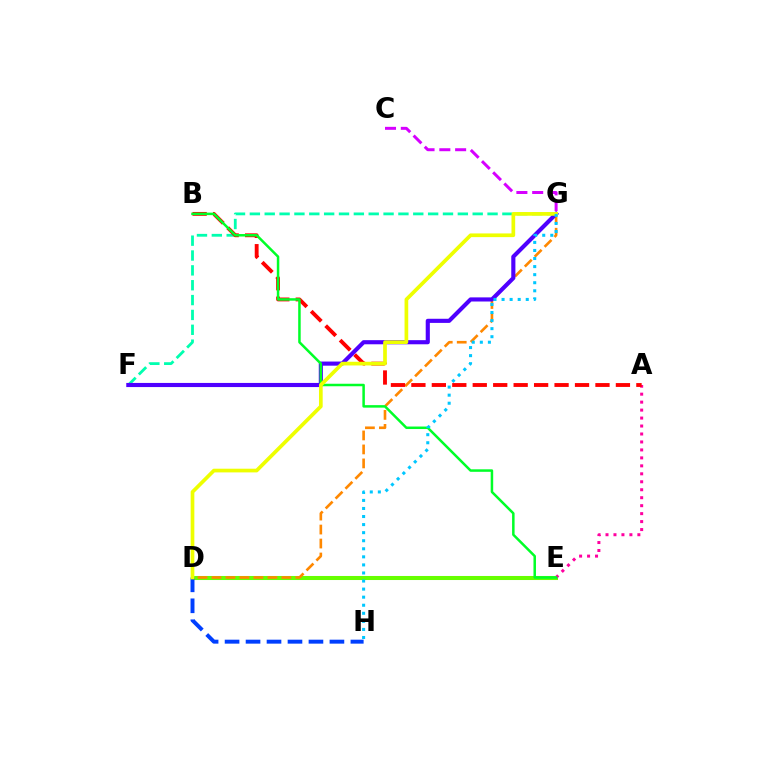{('D', 'E'): [{'color': '#66ff00', 'line_style': 'solid', 'thickness': 2.92}], ('D', 'G'): [{'color': '#ff8800', 'line_style': 'dashed', 'thickness': 1.9}, {'color': '#eeff00', 'line_style': 'solid', 'thickness': 2.66}], ('F', 'G'): [{'color': '#00ffaf', 'line_style': 'dashed', 'thickness': 2.02}, {'color': '#4f00ff', 'line_style': 'solid', 'thickness': 2.97}], ('D', 'H'): [{'color': '#003fff', 'line_style': 'dashed', 'thickness': 2.85}], ('A', 'E'): [{'color': '#ff00a0', 'line_style': 'dotted', 'thickness': 2.16}], ('C', 'G'): [{'color': '#d600ff', 'line_style': 'dashed', 'thickness': 2.15}], ('A', 'B'): [{'color': '#ff0000', 'line_style': 'dashed', 'thickness': 2.78}], ('B', 'E'): [{'color': '#00ff27', 'line_style': 'solid', 'thickness': 1.8}], ('G', 'H'): [{'color': '#00c7ff', 'line_style': 'dotted', 'thickness': 2.19}]}